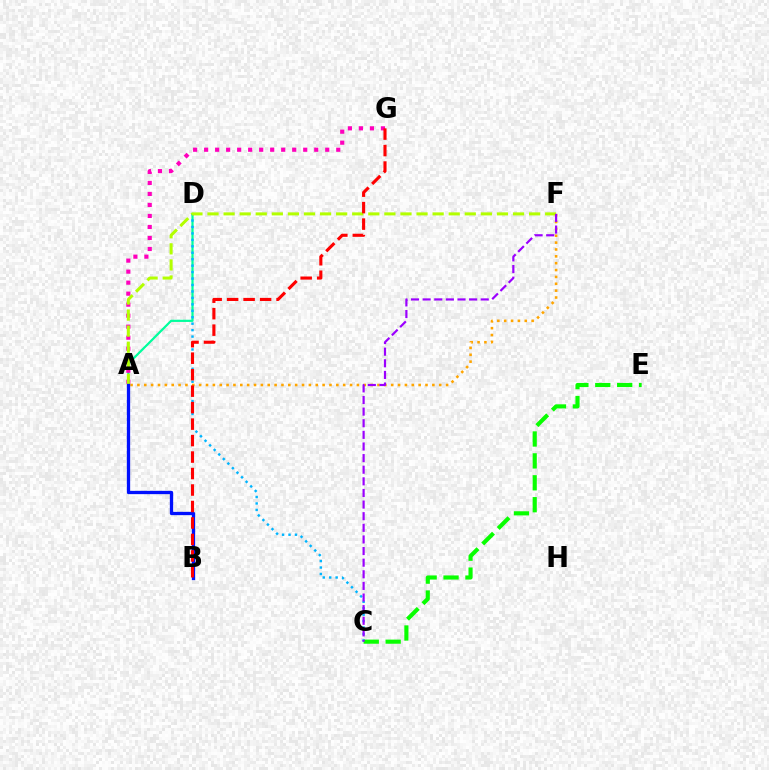{('A', 'D'): [{'color': '#00ff9d', 'line_style': 'solid', 'thickness': 1.59}], ('C', 'D'): [{'color': '#00b5ff', 'line_style': 'dotted', 'thickness': 1.75}], ('A', 'G'): [{'color': '#ff00bd', 'line_style': 'dotted', 'thickness': 2.99}], ('C', 'E'): [{'color': '#08ff00', 'line_style': 'dashed', 'thickness': 2.98}], ('A', 'F'): [{'color': '#b3ff00', 'line_style': 'dashed', 'thickness': 2.18}, {'color': '#ffa500', 'line_style': 'dotted', 'thickness': 1.86}], ('C', 'F'): [{'color': '#9b00ff', 'line_style': 'dashed', 'thickness': 1.58}], ('A', 'B'): [{'color': '#0010ff', 'line_style': 'solid', 'thickness': 2.38}], ('B', 'G'): [{'color': '#ff0000', 'line_style': 'dashed', 'thickness': 2.24}]}